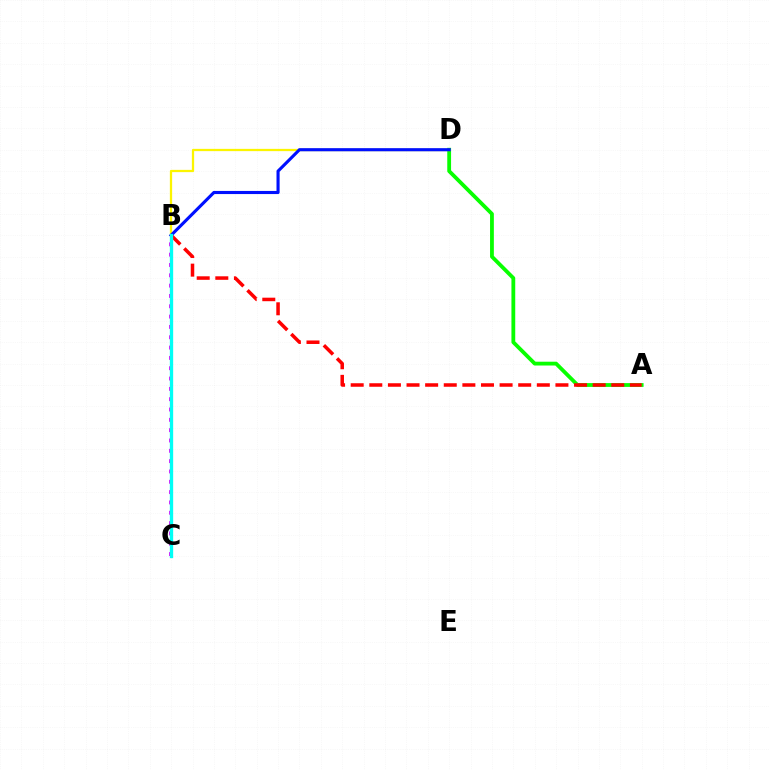{('A', 'D'): [{'color': '#08ff00', 'line_style': 'solid', 'thickness': 2.74}], ('A', 'B'): [{'color': '#ff0000', 'line_style': 'dashed', 'thickness': 2.53}], ('B', 'C'): [{'color': '#ee00ff', 'line_style': 'dotted', 'thickness': 2.81}, {'color': '#00fff6', 'line_style': 'solid', 'thickness': 2.4}], ('B', 'D'): [{'color': '#fcf500', 'line_style': 'solid', 'thickness': 1.63}, {'color': '#0010ff', 'line_style': 'solid', 'thickness': 2.24}]}